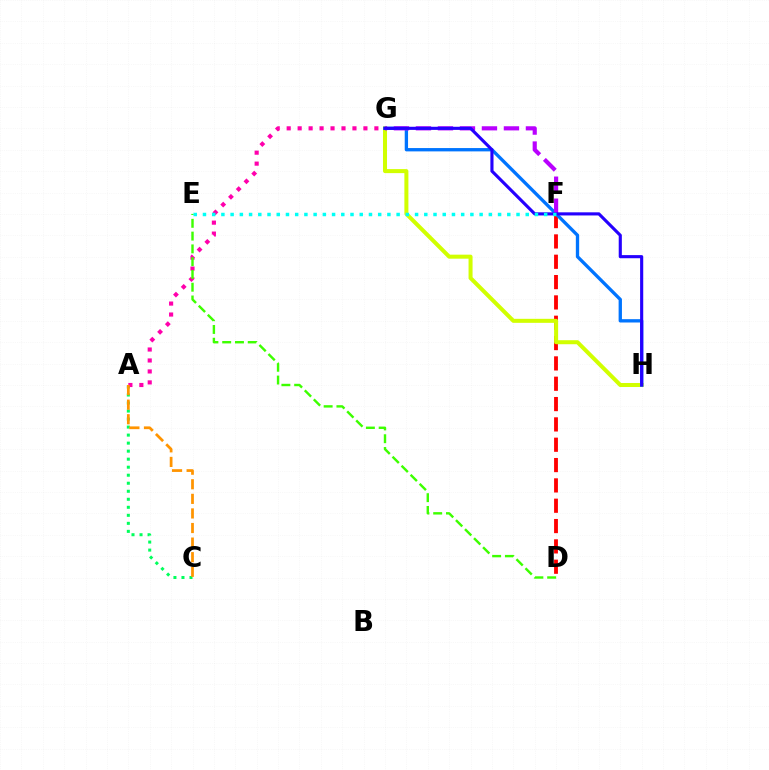{('D', 'F'): [{'color': '#ff0000', 'line_style': 'dashed', 'thickness': 2.76}], ('G', 'H'): [{'color': '#d1ff00', 'line_style': 'solid', 'thickness': 2.89}, {'color': '#0074ff', 'line_style': 'solid', 'thickness': 2.4}, {'color': '#2500ff', 'line_style': 'solid', 'thickness': 2.25}], ('A', 'C'): [{'color': '#00ff5c', 'line_style': 'dotted', 'thickness': 2.18}, {'color': '#ff9400', 'line_style': 'dashed', 'thickness': 1.98}], ('A', 'G'): [{'color': '#ff00ac', 'line_style': 'dotted', 'thickness': 2.98}], ('F', 'G'): [{'color': '#b900ff', 'line_style': 'dashed', 'thickness': 2.99}], ('D', 'E'): [{'color': '#3dff00', 'line_style': 'dashed', 'thickness': 1.74}], ('E', 'F'): [{'color': '#00fff6', 'line_style': 'dotted', 'thickness': 2.51}]}